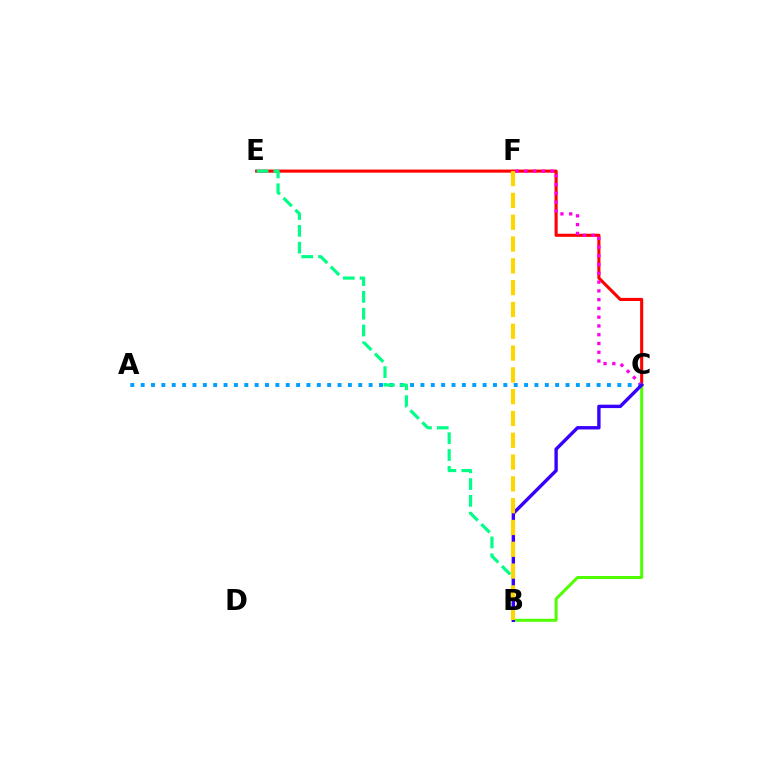{('A', 'C'): [{'color': '#009eff', 'line_style': 'dotted', 'thickness': 2.82}], ('C', 'E'): [{'color': '#ff0000', 'line_style': 'solid', 'thickness': 2.23}], ('B', 'E'): [{'color': '#00ff86', 'line_style': 'dashed', 'thickness': 2.28}], ('C', 'F'): [{'color': '#ff00ed', 'line_style': 'dotted', 'thickness': 2.38}], ('B', 'C'): [{'color': '#4fff00', 'line_style': 'solid', 'thickness': 2.16}, {'color': '#3700ff', 'line_style': 'solid', 'thickness': 2.43}], ('B', 'F'): [{'color': '#ffd500', 'line_style': 'dashed', 'thickness': 2.96}]}